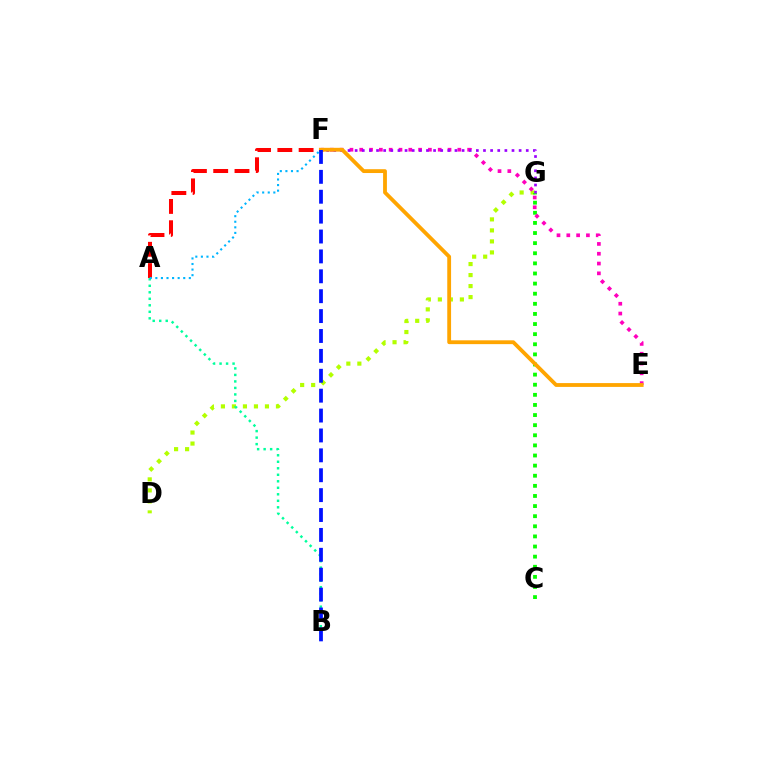{('D', 'G'): [{'color': '#b3ff00', 'line_style': 'dotted', 'thickness': 2.99}], ('C', 'G'): [{'color': '#08ff00', 'line_style': 'dotted', 'thickness': 2.75}], ('A', 'B'): [{'color': '#00ff9d', 'line_style': 'dotted', 'thickness': 1.77}], ('A', 'F'): [{'color': '#ff0000', 'line_style': 'dashed', 'thickness': 2.89}, {'color': '#00b5ff', 'line_style': 'dotted', 'thickness': 1.52}], ('E', 'F'): [{'color': '#ff00bd', 'line_style': 'dotted', 'thickness': 2.67}, {'color': '#ffa500', 'line_style': 'solid', 'thickness': 2.75}], ('F', 'G'): [{'color': '#9b00ff', 'line_style': 'dotted', 'thickness': 1.94}], ('B', 'F'): [{'color': '#0010ff', 'line_style': 'dashed', 'thickness': 2.7}]}